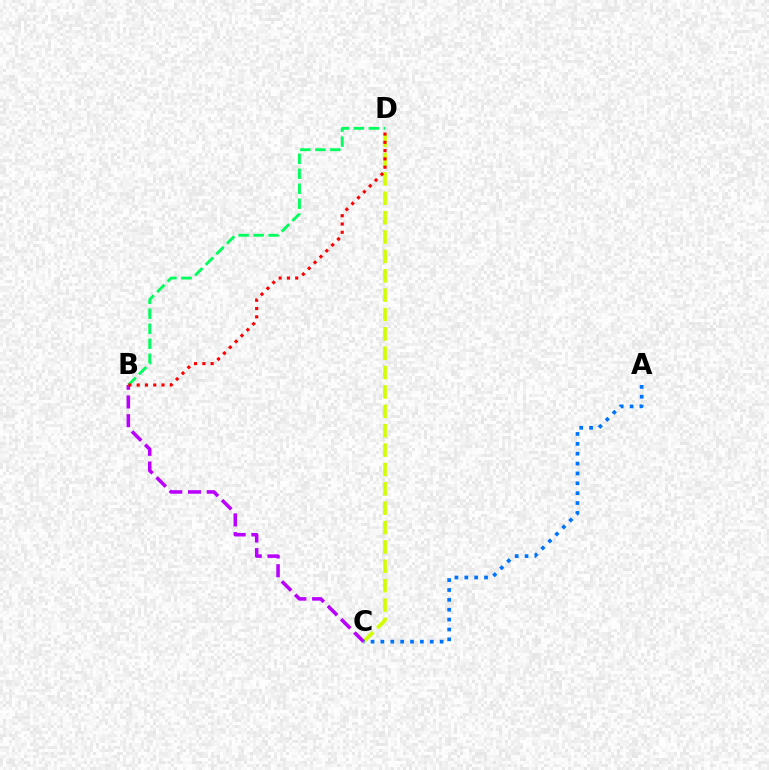{('C', 'D'): [{'color': '#d1ff00', 'line_style': 'dashed', 'thickness': 2.63}], ('B', 'C'): [{'color': '#b900ff', 'line_style': 'dashed', 'thickness': 2.54}], ('B', 'D'): [{'color': '#00ff5c', 'line_style': 'dashed', 'thickness': 2.03}, {'color': '#ff0000', 'line_style': 'dotted', 'thickness': 2.25}], ('A', 'C'): [{'color': '#0074ff', 'line_style': 'dotted', 'thickness': 2.68}]}